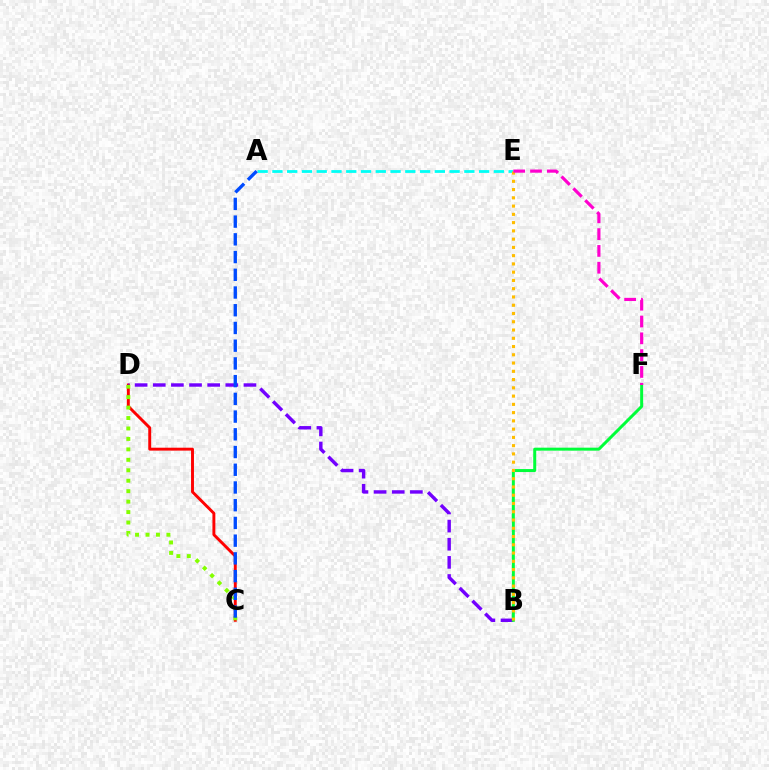{('C', 'D'): [{'color': '#ff0000', 'line_style': 'solid', 'thickness': 2.1}, {'color': '#84ff00', 'line_style': 'dotted', 'thickness': 2.84}], ('B', 'D'): [{'color': '#7200ff', 'line_style': 'dashed', 'thickness': 2.46}], ('B', 'F'): [{'color': '#00ff39', 'line_style': 'solid', 'thickness': 2.15}], ('A', 'E'): [{'color': '#00fff6', 'line_style': 'dashed', 'thickness': 2.01}], ('A', 'C'): [{'color': '#004bff', 'line_style': 'dashed', 'thickness': 2.41}], ('B', 'E'): [{'color': '#ffbd00', 'line_style': 'dotted', 'thickness': 2.24}], ('E', 'F'): [{'color': '#ff00cf', 'line_style': 'dashed', 'thickness': 2.28}]}